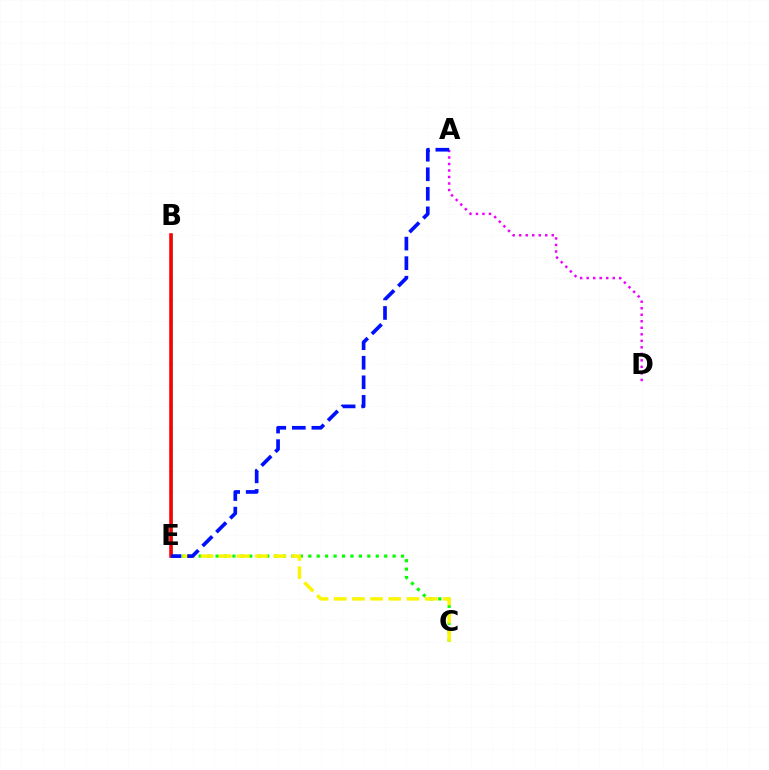{('C', 'E'): [{'color': '#08ff00', 'line_style': 'dotted', 'thickness': 2.29}, {'color': '#fcf500', 'line_style': 'dashed', 'thickness': 2.47}], ('A', 'D'): [{'color': '#ee00ff', 'line_style': 'dotted', 'thickness': 1.77}], ('B', 'E'): [{'color': '#00fff6', 'line_style': 'solid', 'thickness': 2.21}, {'color': '#ff0000', 'line_style': 'solid', 'thickness': 2.57}], ('A', 'E'): [{'color': '#0010ff', 'line_style': 'dashed', 'thickness': 2.66}]}